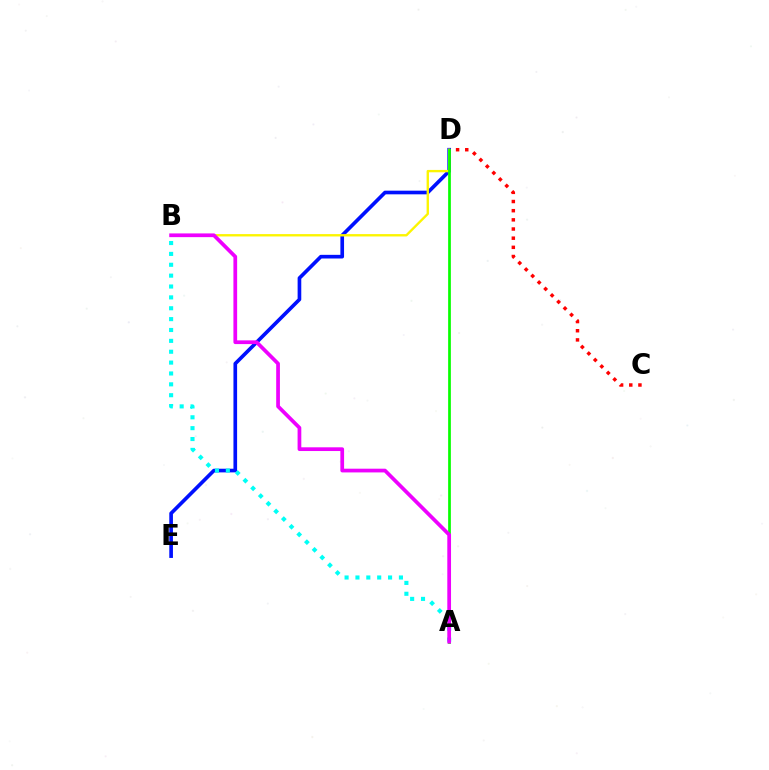{('C', 'D'): [{'color': '#ff0000', 'line_style': 'dotted', 'thickness': 2.49}], ('D', 'E'): [{'color': '#0010ff', 'line_style': 'solid', 'thickness': 2.63}], ('B', 'D'): [{'color': '#fcf500', 'line_style': 'solid', 'thickness': 1.7}], ('A', 'B'): [{'color': '#00fff6', 'line_style': 'dotted', 'thickness': 2.95}, {'color': '#ee00ff', 'line_style': 'solid', 'thickness': 2.68}], ('A', 'D'): [{'color': '#08ff00', 'line_style': 'solid', 'thickness': 1.96}]}